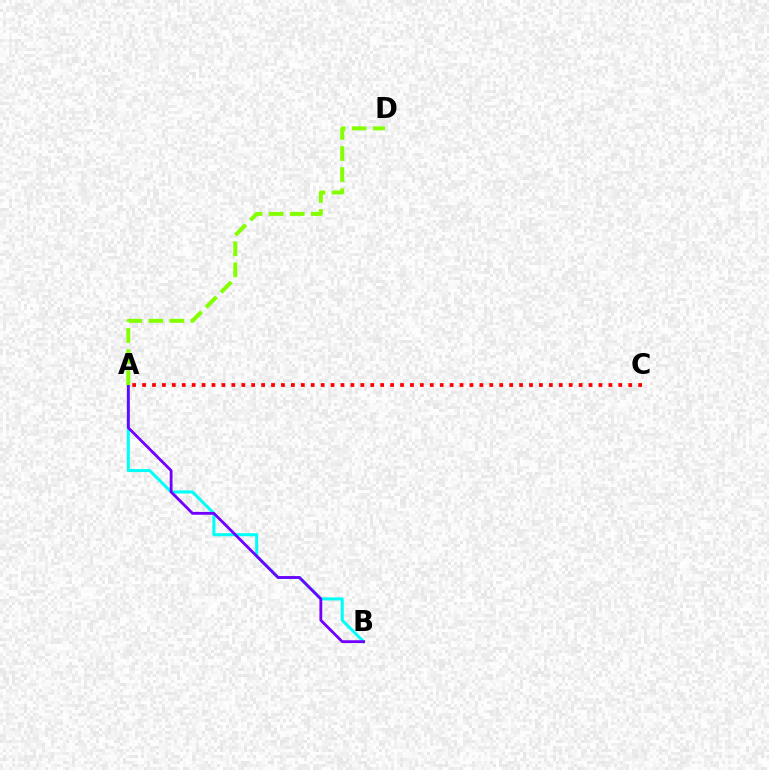{('A', 'B'): [{'color': '#00fff6', 'line_style': 'solid', 'thickness': 2.18}, {'color': '#7200ff', 'line_style': 'solid', 'thickness': 2.03}], ('A', 'C'): [{'color': '#ff0000', 'line_style': 'dotted', 'thickness': 2.7}], ('A', 'D'): [{'color': '#84ff00', 'line_style': 'dashed', 'thickness': 2.86}]}